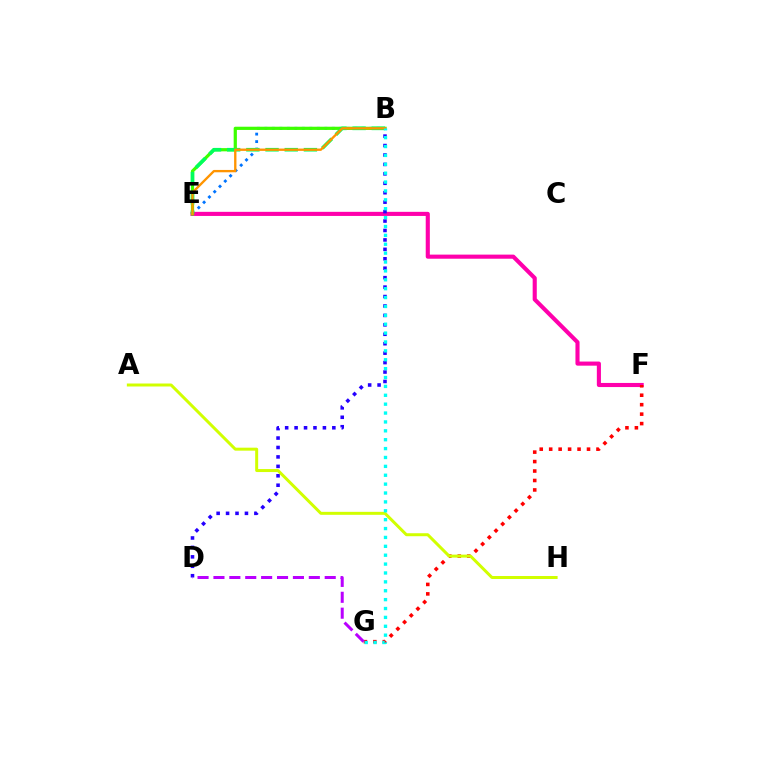{('B', 'E'): [{'color': '#0074ff', 'line_style': 'dotted', 'thickness': 2.04}, {'color': '#3dff00', 'line_style': 'solid', 'thickness': 2.32}, {'color': '#00ff5c', 'line_style': 'dashed', 'thickness': 2.61}, {'color': '#ff9400', 'line_style': 'solid', 'thickness': 1.69}], ('E', 'F'): [{'color': '#ff00ac', 'line_style': 'solid', 'thickness': 2.96}], ('F', 'G'): [{'color': '#ff0000', 'line_style': 'dotted', 'thickness': 2.57}], ('B', 'D'): [{'color': '#2500ff', 'line_style': 'dotted', 'thickness': 2.56}], ('A', 'H'): [{'color': '#d1ff00', 'line_style': 'solid', 'thickness': 2.15}], ('D', 'G'): [{'color': '#b900ff', 'line_style': 'dashed', 'thickness': 2.16}], ('B', 'G'): [{'color': '#00fff6', 'line_style': 'dotted', 'thickness': 2.41}]}